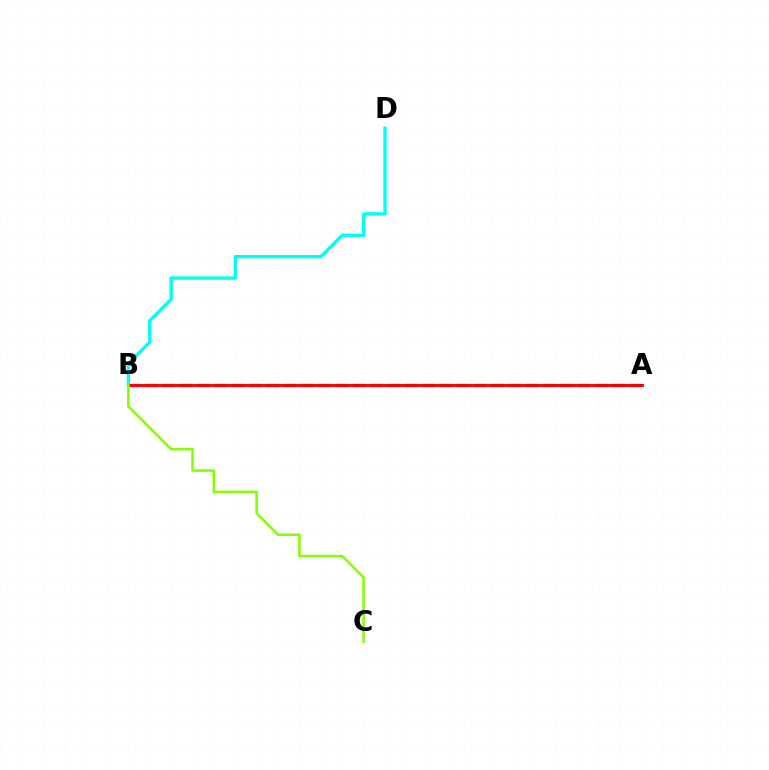{('A', 'B'): [{'color': '#7200ff', 'line_style': 'dashed', 'thickness': 2.35}, {'color': '#ff0000', 'line_style': 'solid', 'thickness': 2.1}], ('B', 'D'): [{'color': '#00fff6', 'line_style': 'solid', 'thickness': 2.41}], ('B', 'C'): [{'color': '#84ff00', 'line_style': 'solid', 'thickness': 1.83}]}